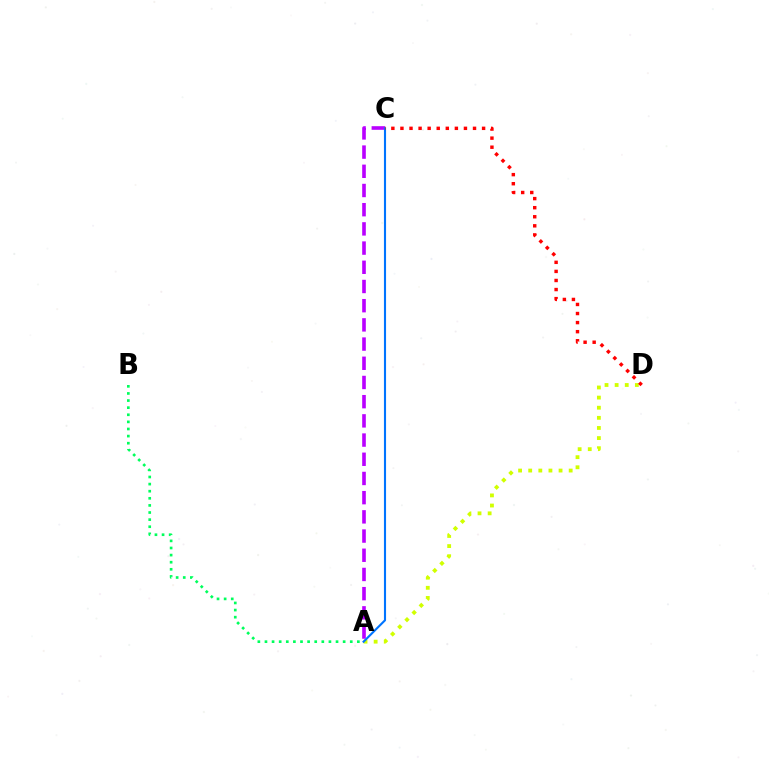{('A', 'D'): [{'color': '#d1ff00', 'line_style': 'dotted', 'thickness': 2.75}], ('A', 'C'): [{'color': '#b900ff', 'line_style': 'dashed', 'thickness': 2.61}, {'color': '#0074ff', 'line_style': 'solid', 'thickness': 1.52}], ('C', 'D'): [{'color': '#ff0000', 'line_style': 'dotted', 'thickness': 2.47}], ('A', 'B'): [{'color': '#00ff5c', 'line_style': 'dotted', 'thickness': 1.93}]}